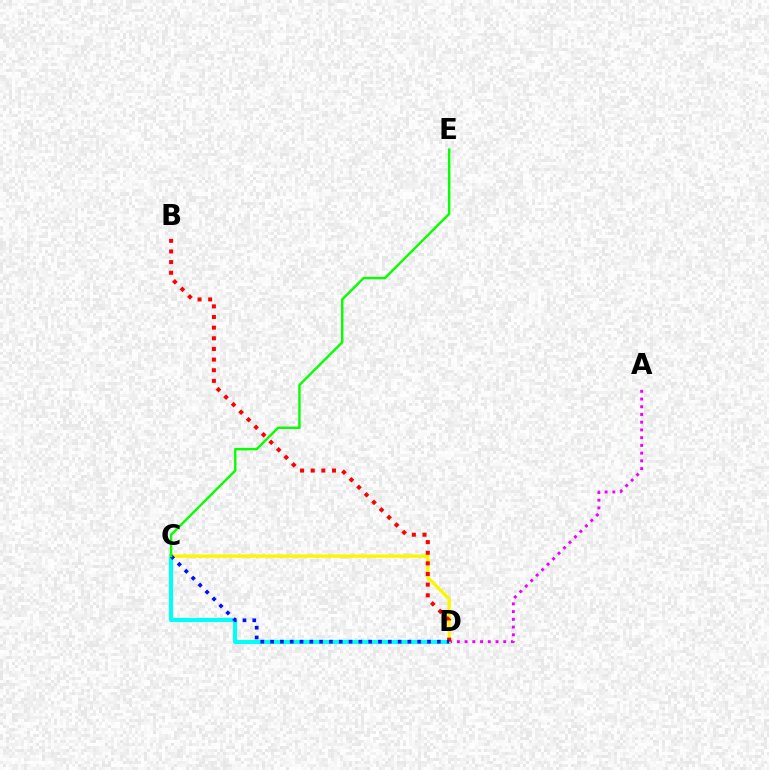{('C', 'D'): [{'color': '#00fff6', 'line_style': 'solid', 'thickness': 2.93}, {'color': '#fcf500', 'line_style': 'solid', 'thickness': 2.4}, {'color': '#0010ff', 'line_style': 'dotted', 'thickness': 2.66}], ('A', 'D'): [{'color': '#ee00ff', 'line_style': 'dotted', 'thickness': 2.1}], ('B', 'D'): [{'color': '#ff0000', 'line_style': 'dotted', 'thickness': 2.89}], ('C', 'E'): [{'color': '#08ff00', 'line_style': 'solid', 'thickness': 1.74}]}